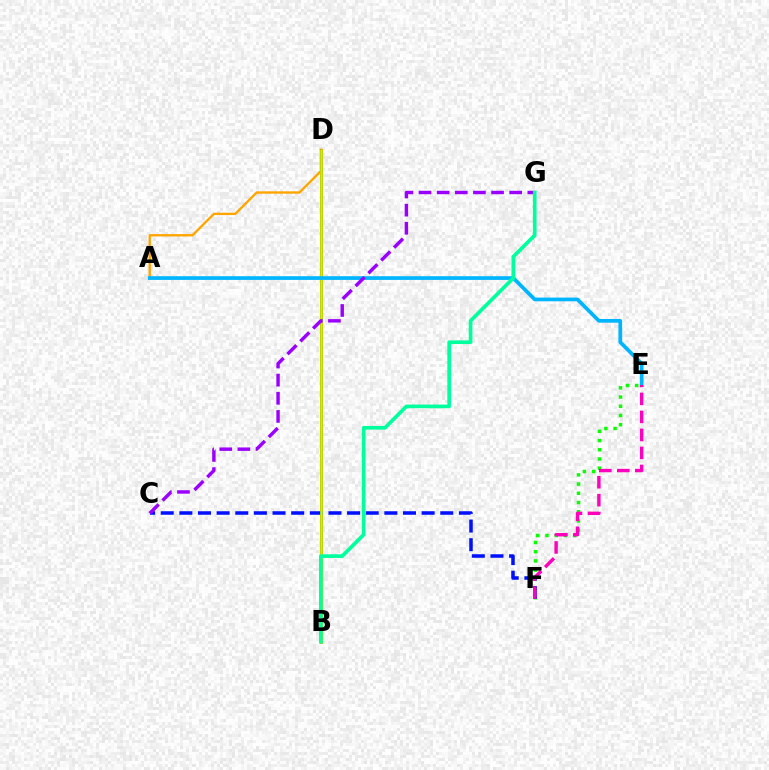{('A', 'D'): [{'color': '#ffa500', 'line_style': 'solid', 'thickness': 1.7}], ('B', 'D'): [{'color': '#ff0000', 'line_style': 'solid', 'thickness': 2.1}, {'color': '#b3ff00', 'line_style': 'solid', 'thickness': 1.91}], ('E', 'F'): [{'color': '#08ff00', 'line_style': 'dotted', 'thickness': 2.5}, {'color': '#ff00bd', 'line_style': 'dashed', 'thickness': 2.45}], ('C', 'F'): [{'color': '#0010ff', 'line_style': 'dashed', 'thickness': 2.53}], ('A', 'E'): [{'color': '#00b5ff', 'line_style': 'solid', 'thickness': 2.67}], ('C', 'G'): [{'color': '#9b00ff', 'line_style': 'dashed', 'thickness': 2.46}], ('B', 'G'): [{'color': '#00ff9d', 'line_style': 'solid', 'thickness': 2.64}]}